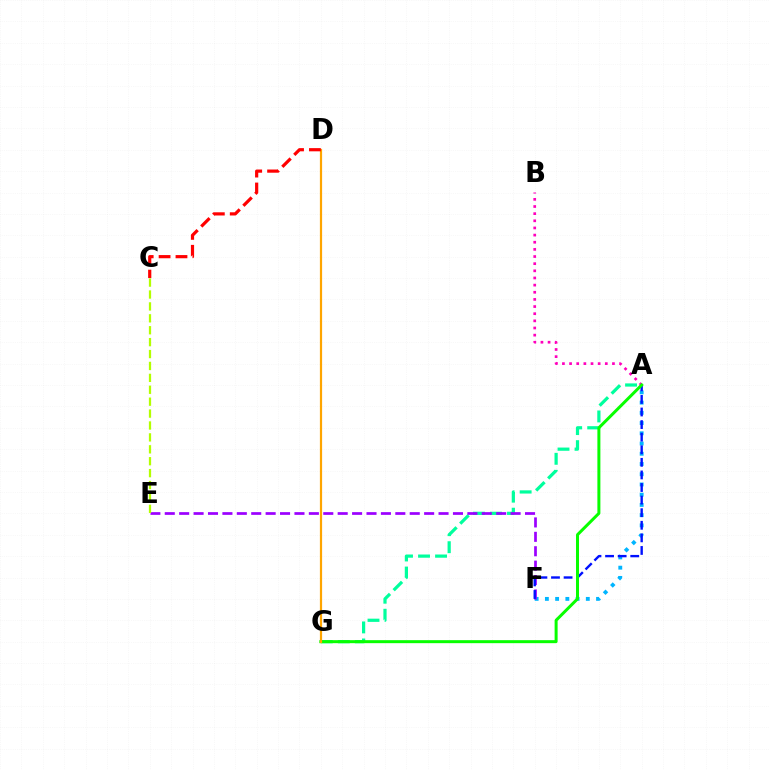{('A', 'F'): [{'color': '#00b5ff', 'line_style': 'dotted', 'thickness': 2.78}, {'color': '#0010ff', 'line_style': 'dashed', 'thickness': 1.71}], ('A', 'G'): [{'color': '#00ff9d', 'line_style': 'dashed', 'thickness': 2.31}, {'color': '#08ff00', 'line_style': 'solid', 'thickness': 2.16}], ('E', 'F'): [{'color': '#9b00ff', 'line_style': 'dashed', 'thickness': 1.96}], ('A', 'B'): [{'color': '#ff00bd', 'line_style': 'dotted', 'thickness': 1.94}], ('C', 'E'): [{'color': '#b3ff00', 'line_style': 'dashed', 'thickness': 1.62}], ('D', 'G'): [{'color': '#ffa500', 'line_style': 'solid', 'thickness': 1.59}], ('C', 'D'): [{'color': '#ff0000', 'line_style': 'dashed', 'thickness': 2.3}]}